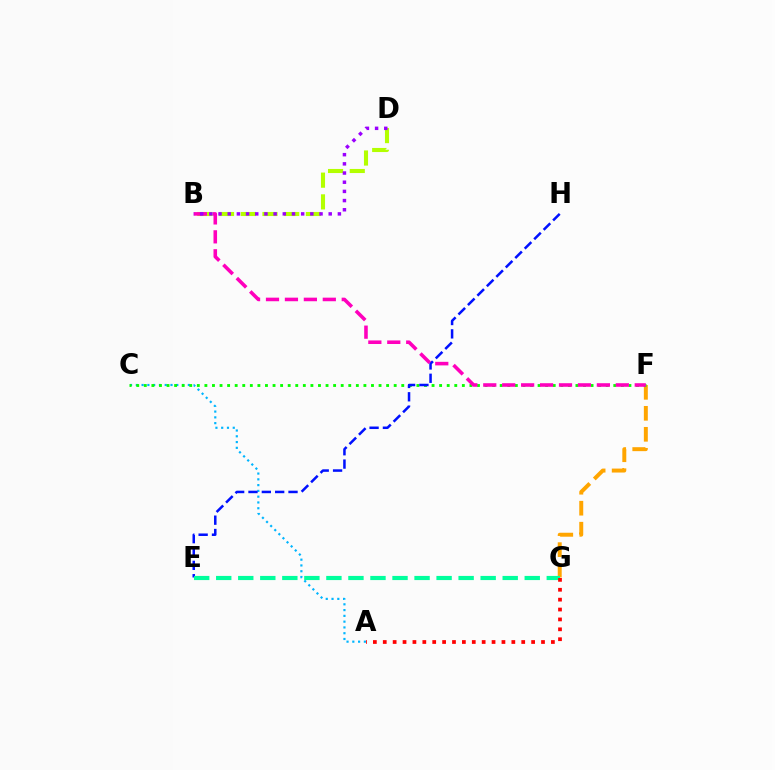{('F', 'G'): [{'color': '#ffa500', 'line_style': 'dashed', 'thickness': 2.85}], ('A', 'C'): [{'color': '#00b5ff', 'line_style': 'dotted', 'thickness': 1.57}], ('C', 'F'): [{'color': '#08ff00', 'line_style': 'dotted', 'thickness': 2.06}], ('E', 'H'): [{'color': '#0010ff', 'line_style': 'dashed', 'thickness': 1.81}], ('E', 'G'): [{'color': '#00ff9d', 'line_style': 'dashed', 'thickness': 2.99}], ('B', 'D'): [{'color': '#b3ff00', 'line_style': 'dashed', 'thickness': 2.95}, {'color': '#9b00ff', 'line_style': 'dotted', 'thickness': 2.49}], ('B', 'F'): [{'color': '#ff00bd', 'line_style': 'dashed', 'thickness': 2.57}], ('A', 'G'): [{'color': '#ff0000', 'line_style': 'dotted', 'thickness': 2.69}]}